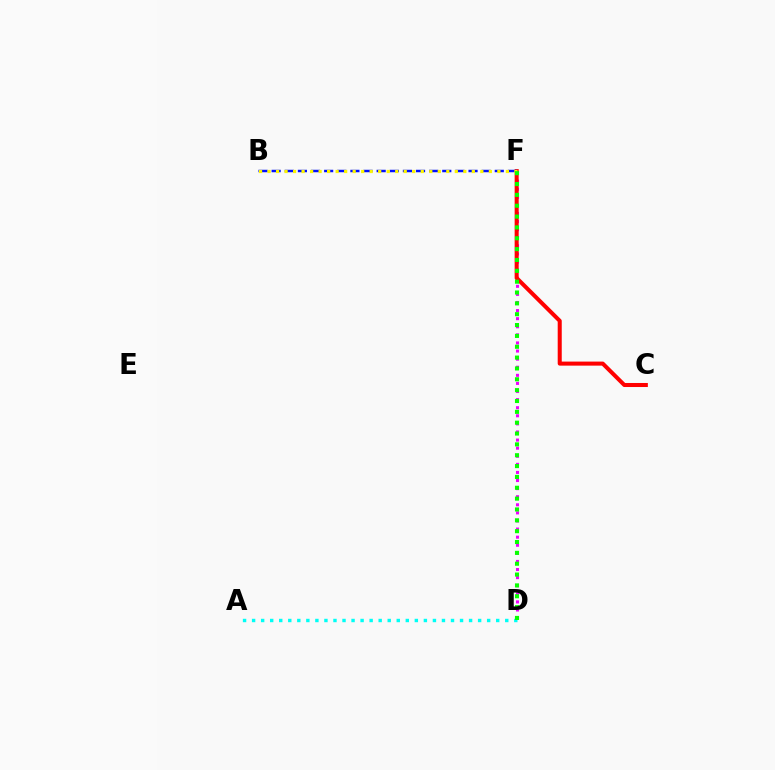{('D', 'F'): [{'color': '#ee00ff', 'line_style': 'dotted', 'thickness': 2.2}, {'color': '#08ff00', 'line_style': 'dotted', 'thickness': 2.95}], ('C', 'F'): [{'color': '#ff0000', 'line_style': 'solid', 'thickness': 2.91}], ('B', 'F'): [{'color': '#0010ff', 'line_style': 'dashed', 'thickness': 1.78}, {'color': '#fcf500', 'line_style': 'dotted', 'thickness': 2.31}], ('A', 'D'): [{'color': '#00fff6', 'line_style': 'dotted', 'thickness': 2.46}]}